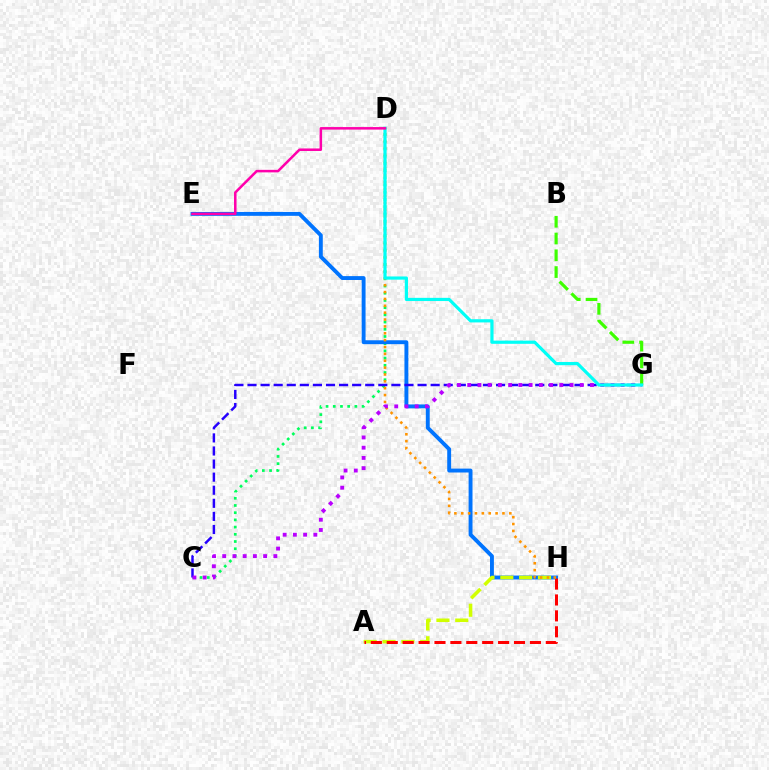{('C', 'D'): [{'color': '#00ff5c', 'line_style': 'dotted', 'thickness': 1.96}], ('E', 'H'): [{'color': '#0074ff', 'line_style': 'solid', 'thickness': 2.8}], ('C', 'G'): [{'color': '#2500ff', 'line_style': 'dashed', 'thickness': 1.78}, {'color': '#b900ff', 'line_style': 'dotted', 'thickness': 2.78}], ('A', 'H'): [{'color': '#d1ff00', 'line_style': 'dashed', 'thickness': 2.56}, {'color': '#ff0000', 'line_style': 'dashed', 'thickness': 2.16}], ('D', 'H'): [{'color': '#ff9400', 'line_style': 'dotted', 'thickness': 1.87}], ('B', 'G'): [{'color': '#3dff00', 'line_style': 'dashed', 'thickness': 2.28}], ('D', 'G'): [{'color': '#00fff6', 'line_style': 'solid', 'thickness': 2.3}], ('D', 'E'): [{'color': '#ff00ac', 'line_style': 'solid', 'thickness': 1.82}]}